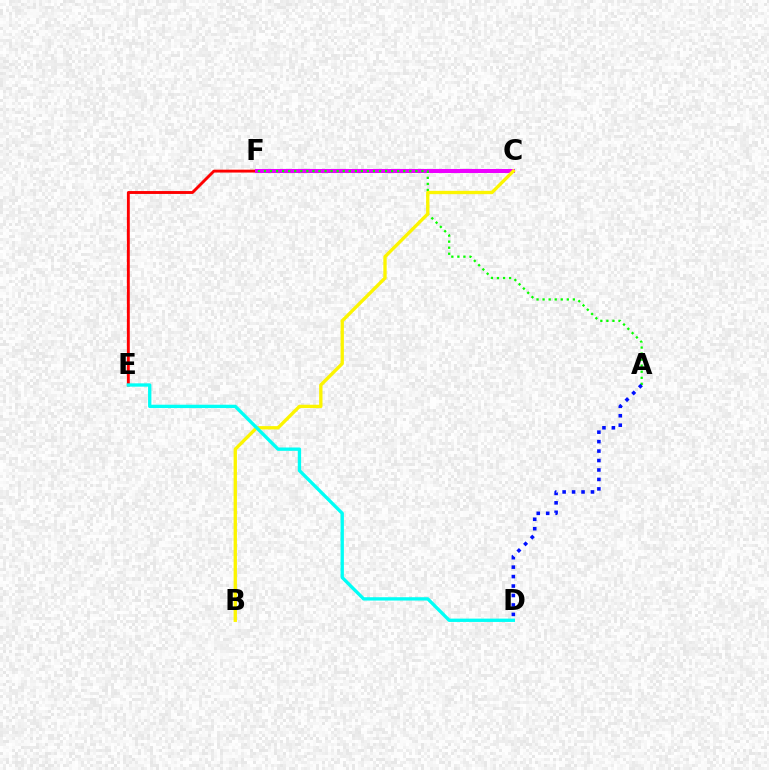{('E', 'F'): [{'color': '#ff0000', 'line_style': 'solid', 'thickness': 2.08}], ('C', 'F'): [{'color': '#ee00ff', 'line_style': 'solid', 'thickness': 2.9}], ('A', 'F'): [{'color': '#08ff00', 'line_style': 'dotted', 'thickness': 1.65}], ('B', 'C'): [{'color': '#fcf500', 'line_style': 'solid', 'thickness': 2.4}], ('D', 'E'): [{'color': '#00fff6', 'line_style': 'solid', 'thickness': 2.4}], ('A', 'D'): [{'color': '#0010ff', 'line_style': 'dotted', 'thickness': 2.57}]}